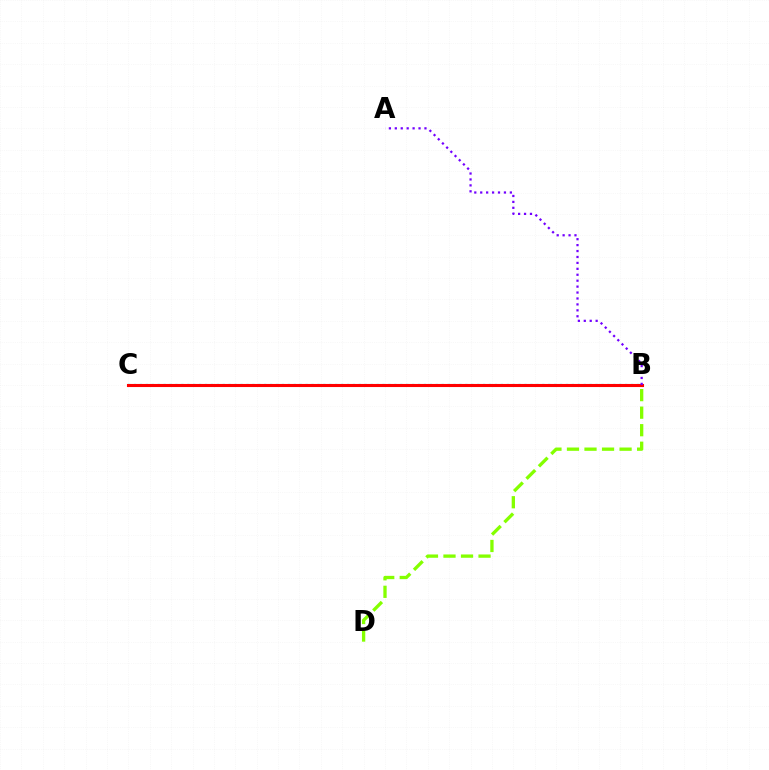{('B', 'C'): [{'color': '#00fff6', 'line_style': 'dotted', 'thickness': 1.61}, {'color': '#ff0000', 'line_style': 'solid', 'thickness': 2.22}], ('B', 'D'): [{'color': '#84ff00', 'line_style': 'dashed', 'thickness': 2.38}], ('A', 'B'): [{'color': '#7200ff', 'line_style': 'dotted', 'thickness': 1.61}]}